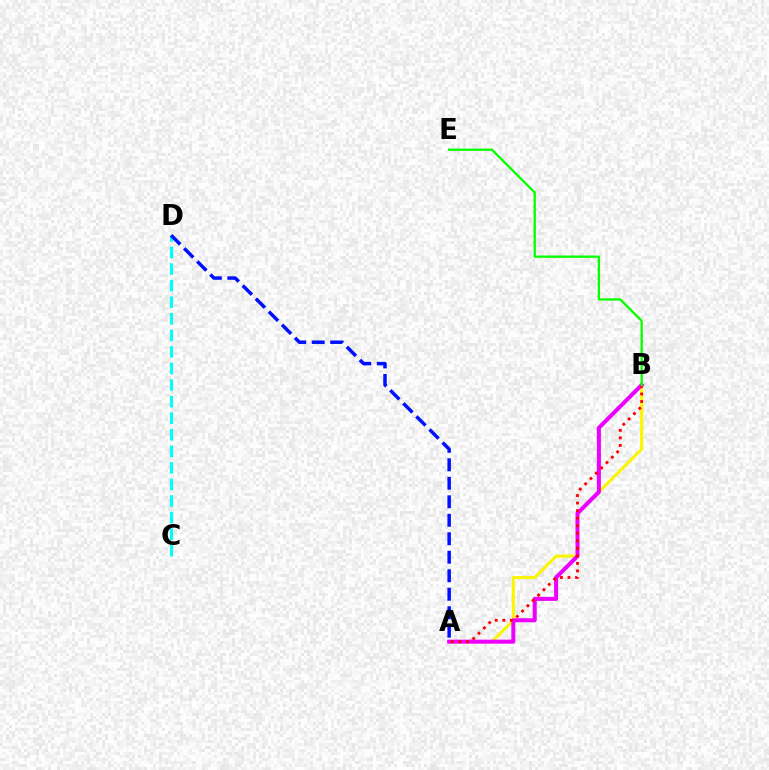{('A', 'B'): [{'color': '#fcf500', 'line_style': 'solid', 'thickness': 2.2}, {'color': '#ee00ff', 'line_style': 'solid', 'thickness': 2.89}, {'color': '#ff0000', 'line_style': 'dotted', 'thickness': 2.05}], ('C', 'D'): [{'color': '#00fff6', 'line_style': 'dashed', 'thickness': 2.25}], ('A', 'D'): [{'color': '#0010ff', 'line_style': 'dashed', 'thickness': 2.51}], ('B', 'E'): [{'color': '#08ff00', 'line_style': 'solid', 'thickness': 1.67}]}